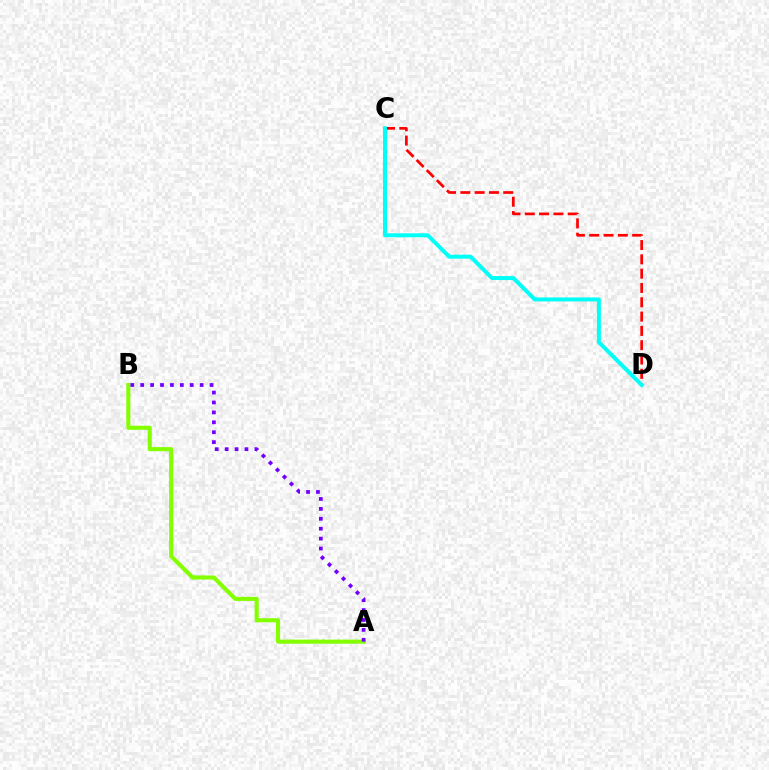{('A', 'B'): [{'color': '#84ff00', 'line_style': 'solid', 'thickness': 2.94}, {'color': '#7200ff', 'line_style': 'dotted', 'thickness': 2.69}], ('C', 'D'): [{'color': '#ff0000', 'line_style': 'dashed', 'thickness': 1.94}, {'color': '#00fff6', 'line_style': 'solid', 'thickness': 2.86}]}